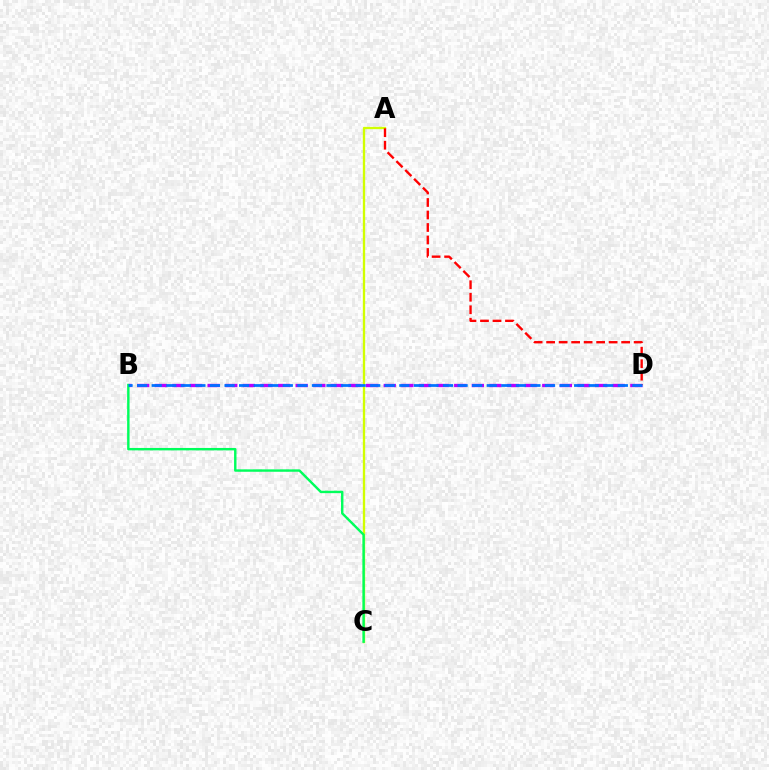{('A', 'C'): [{'color': '#d1ff00', 'line_style': 'solid', 'thickness': 1.68}], ('B', 'D'): [{'color': '#b900ff', 'line_style': 'dashed', 'thickness': 2.39}, {'color': '#0074ff', 'line_style': 'dashed', 'thickness': 1.98}], ('B', 'C'): [{'color': '#00ff5c', 'line_style': 'solid', 'thickness': 1.74}], ('A', 'D'): [{'color': '#ff0000', 'line_style': 'dashed', 'thickness': 1.7}]}